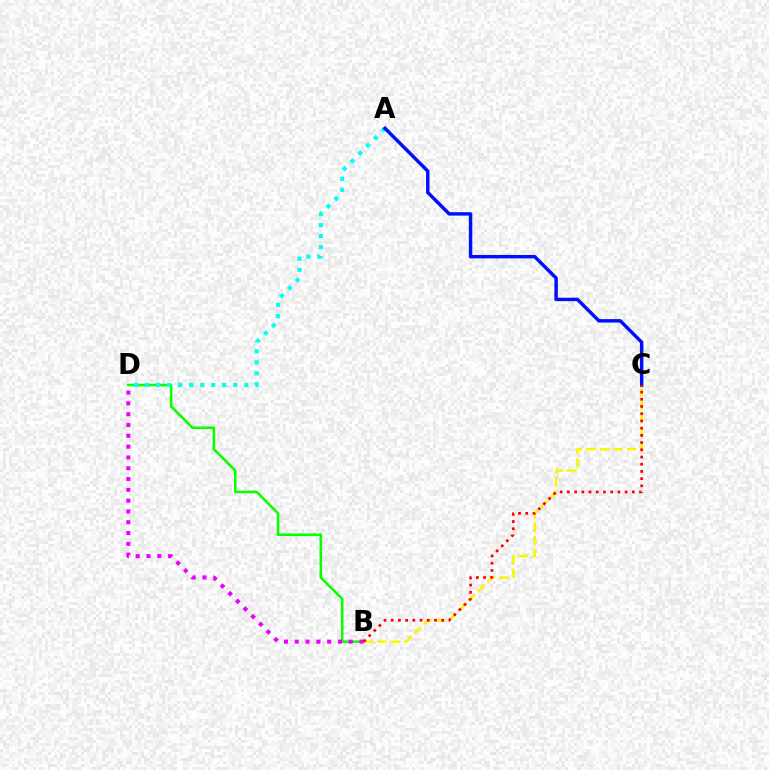{('B', 'D'): [{'color': '#08ff00', 'line_style': 'solid', 'thickness': 1.84}, {'color': '#ee00ff', 'line_style': 'dotted', 'thickness': 2.94}], ('B', 'C'): [{'color': '#fcf500', 'line_style': 'dashed', 'thickness': 1.84}, {'color': '#ff0000', 'line_style': 'dotted', 'thickness': 1.96}], ('A', 'D'): [{'color': '#00fff6', 'line_style': 'dotted', 'thickness': 2.99}], ('A', 'C'): [{'color': '#0010ff', 'line_style': 'solid', 'thickness': 2.48}]}